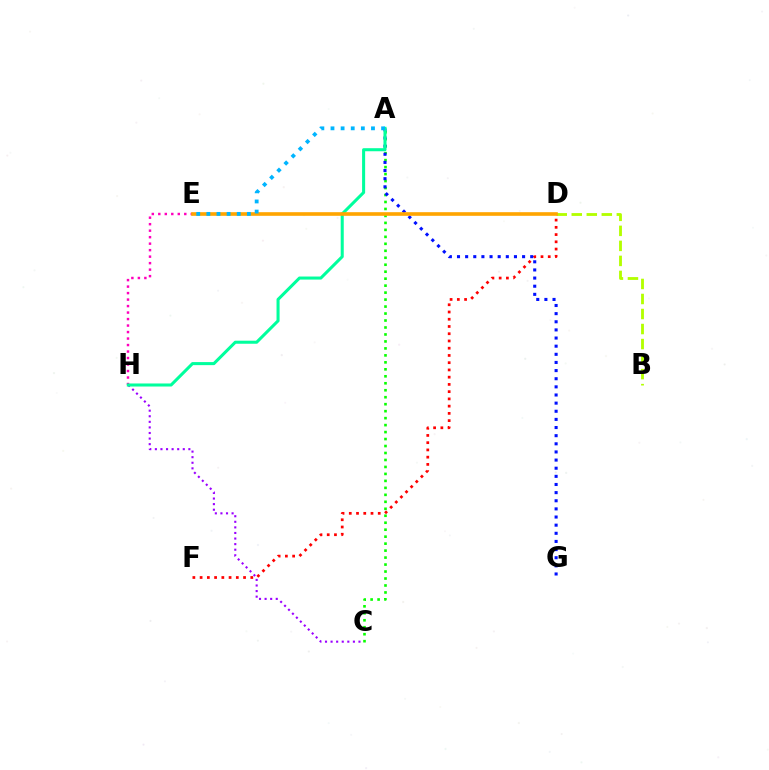{('C', 'H'): [{'color': '#9b00ff', 'line_style': 'dotted', 'thickness': 1.52}], ('B', 'D'): [{'color': '#b3ff00', 'line_style': 'dashed', 'thickness': 2.04}], ('D', 'F'): [{'color': '#ff0000', 'line_style': 'dotted', 'thickness': 1.97}], ('A', 'C'): [{'color': '#08ff00', 'line_style': 'dotted', 'thickness': 1.89}], ('E', 'H'): [{'color': '#ff00bd', 'line_style': 'dotted', 'thickness': 1.76}], ('A', 'G'): [{'color': '#0010ff', 'line_style': 'dotted', 'thickness': 2.21}], ('A', 'H'): [{'color': '#00ff9d', 'line_style': 'solid', 'thickness': 2.19}], ('D', 'E'): [{'color': '#ffa500', 'line_style': 'solid', 'thickness': 2.61}], ('A', 'E'): [{'color': '#00b5ff', 'line_style': 'dotted', 'thickness': 2.75}]}